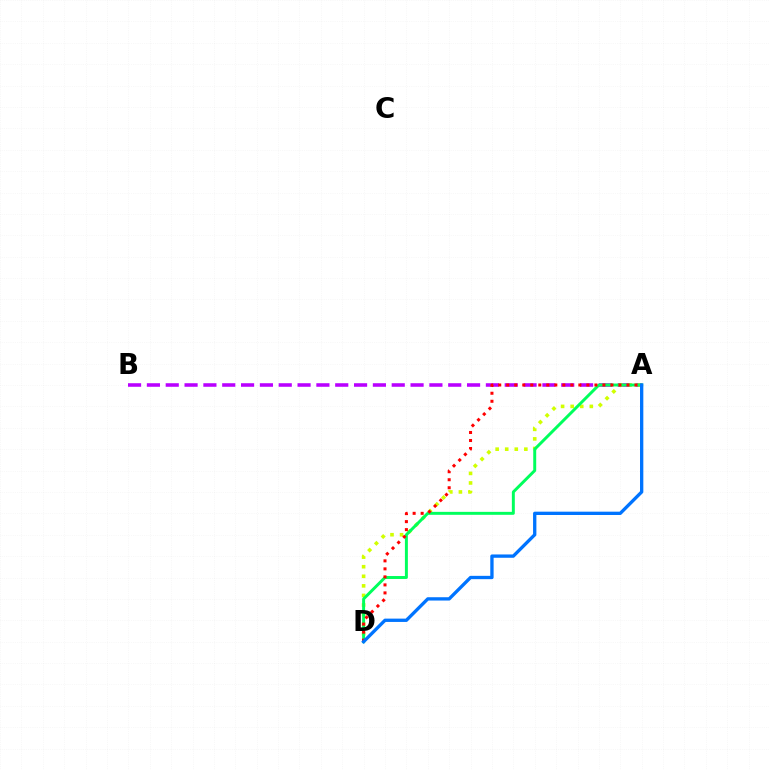{('A', 'B'): [{'color': '#b900ff', 'line_style': 'dashed', 'thickness': 2.56}], ('A', 'D'): [{'color': '#d1ff00', 'line_style': 'dotted', 'thickness': 2.6}, {'color': '#00ff5c', 'line_style': 'solid', 'thickness': 2.13}, {'color': '#ff0000', 'line_style': 'dotted', 'thickness': 2.18}, {'color': '#0074ff', 'line_style': 'solid', 'thickness': 2.39}]}